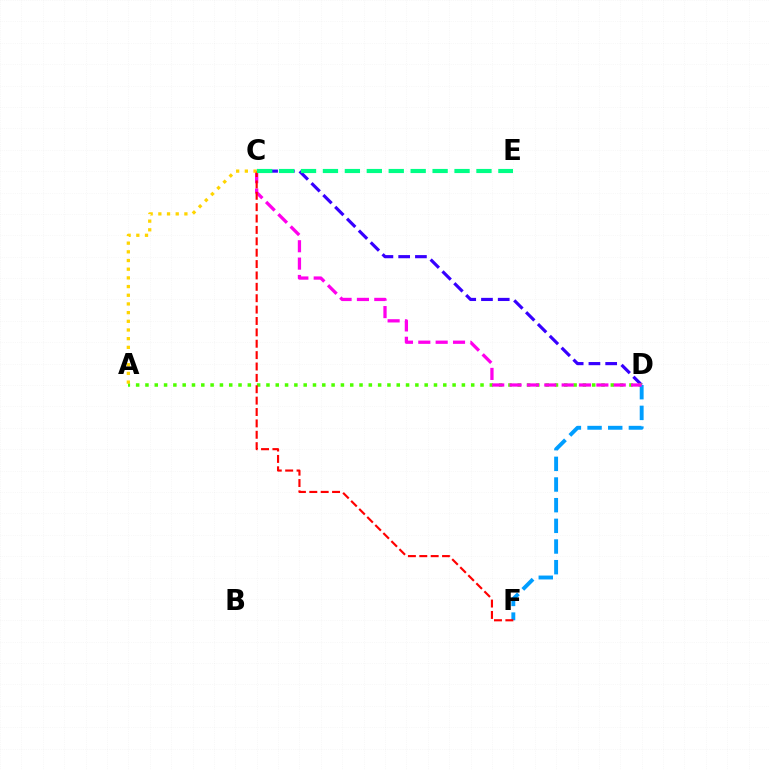{('C', 'D'): [{'color': '#3700ff', 'line_style': 'dashed', 'thickness': 2.28}, {'color': '#ff00ed', 'line_style': 'dashed', 'thickness': 2.36}], ('A', 'D'): [{'color': '#4fff00', 'line_style': 'dotted', 'thickness': 2.53}], ('D', 'F'): [{'color': '#009eff', 'line_style': 'dashed', 'thickness': 2.81}], ('C', 'F'): [{'color': '#ff0000', 'line_style': 'dashed', 'thickness': 1.55}], ('C', 'E'): [{'color': '#00ff86', 'line_style': 'dashed', 'thickness': 2.98}], ('A', 'C'): [{'color': '#ffd500', 'line_style': 'dotted', 'thickness': 2.36}]}